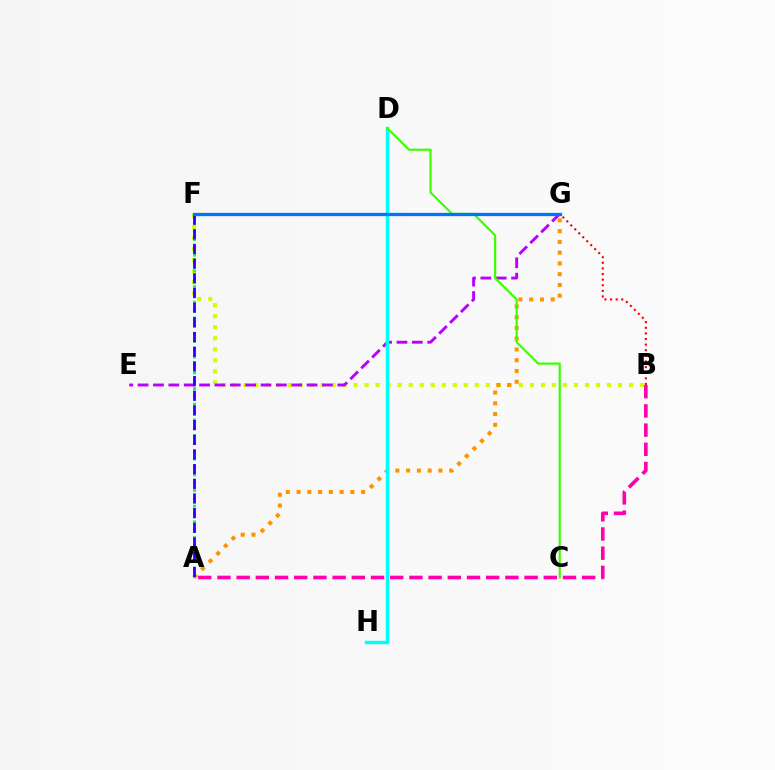{('B', 'F'): [{'color': '#d1ff00', 'line_style': 'dotted', 'thickness': 2.99}], ('A', 'B'): [{'color': '#ff00ac', 'line_style': 'dashed', 'thickness': 2.61}], ('A', 'G'): [{'color': '#ff9400', 'line_style': 'dotted', 'thickness': 2.92}], ('E', 'G'): [{'color': '#b900ff', 'line_style': 'dashed', 'thickness': 2.09}], ('D', 'H'): [{'color': '#00fff6', 'line_style': 'solid', 'thickness': 2.48}], ('B', 'G'): [{'color': '#ff0000', 'line_style': 'dotted', 'thickness': 1.53}], ('A', 'F'): [{'color': '#00ff5c', 'line_style': 'dotted', 'thickness': 2.13}, {'color': '#2500ff', 'line_style': 'dashed', 'thickness': 1.99}], ('C', 'D'): [{'color': '#3dff00', 'line_style': 'solid', 'thickness': 1.58}], ('F', 'G'): [{'color': '#0074ff', 'line_style': 'solid', 'thickness': 2.36}]}